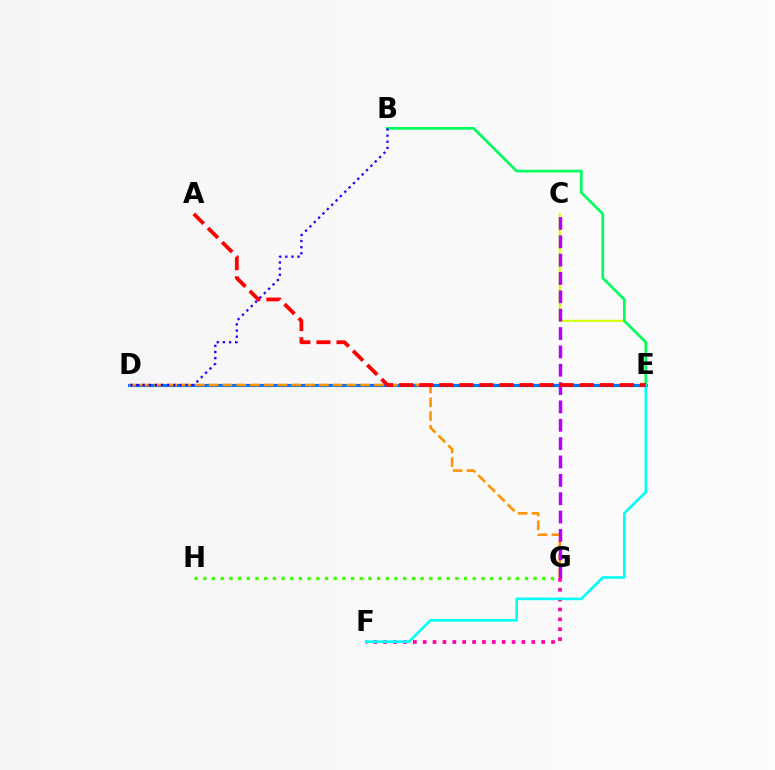{('G', 'H'): [{'color': '#3dff00', 'line_style': 'dotted', 'thickness': 2.36}], ('D', 'E'): [{'color': '#0074ff', 'line_style': 'solid', 'thickness': 2.25}], ('D', 'G'): [{'color': '#ff9400', 'line_style': 'dashed', 'thickness': 1.87}], ('C', 'E'): [{'color': '#d1ff00', 'line_style': 'solid', 'thickness': 1.51}], ('C', 'G'): [{'color': '#b900ff', 'line_style': 'dashed', 'thickness': 2.49}], ('F', 'G'): [{'color': '#ff00ac', 'line_style': 'dotted', 'thickness': 2.68}], ('B', 'E'): [{'color': '#00ff5c', 'line_style': 'solid', 'thickness': 1.94}], ('E', 'F'): [{'color': '#00fff6', 'line_style': 'solid', 'thickness': 1.89}], ('B', 'D'): [{'color': '#2500ff', 'line_style': 'dotted', 'thickness': 1.67}], ('A', 'E'): [{'color': '#ff0000', 'line_style': 'dashed', 'thickness': 2.73}]}